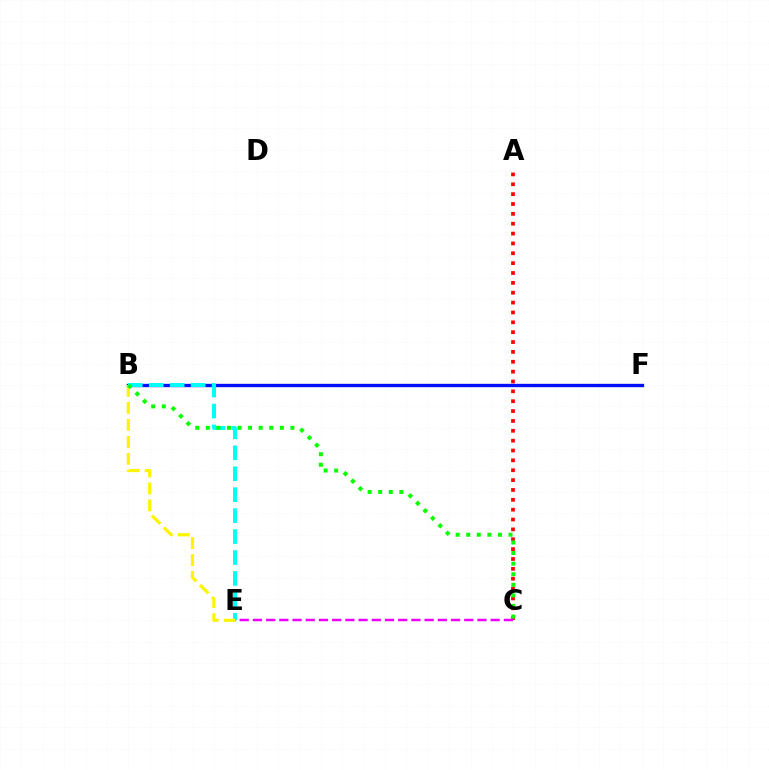{('A', 'C'): [{'color': '#ff0000', 'line_style': 'dotted', 'thickness': 2.68}], ('B', 'F'): [{'color': '#0010ff', 'line_style': 'solid', 'thickness': 2.41}], ('C', 'E'): [{'color': '#ee00ff', 'line_style': 'dashed', 'thickness': 1.79}], ('B', 'E'): [{'color': '#00fff6', 'line_style': 'dashed', 'thickness': 2.84}, {'color': '#fcf500', 'line_style': 'dashed', 'thickness': 2.31}], ('B', 'C'): [{'color': '#08ff00', 'line_style': 'dotted', 'thickness': 2.87}]}